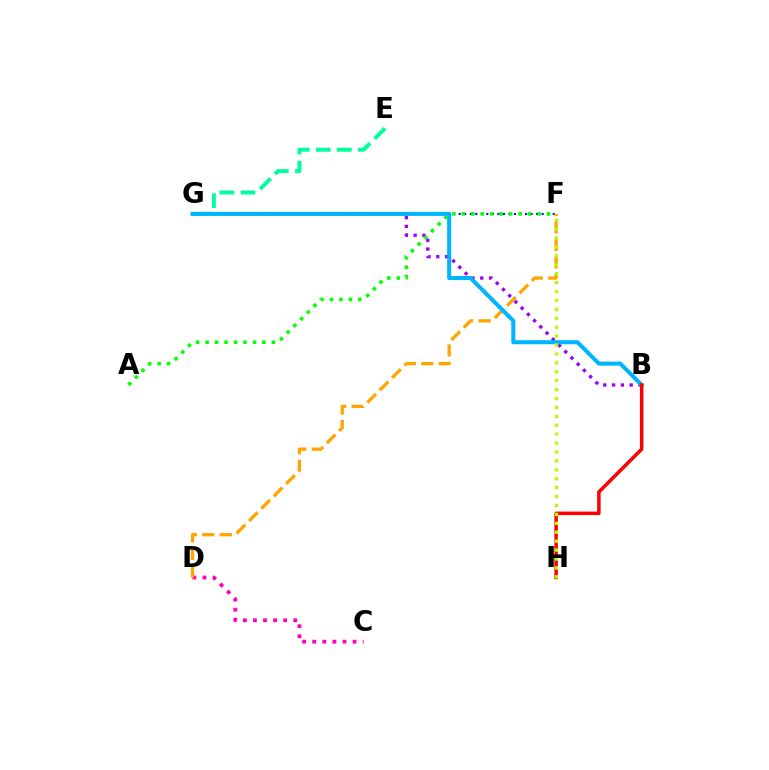{('E', 'G'): [{'color': '#00ff9d', 'line_style': 'dashed', 'thickness': 2.87}], ('B', 'G'): [{'color': '#9b00ff', 'line_style': 'dotted', 'thickness': 2.39}, {'color': '#00b5ff', 'line_style': 'solid', 'thickness': 2.92}], ('F', 'G'): [{'color': '#0010ff', 'line_style': 'dotted', 'thickness': 1.5}], ('C', 'D'): [{'color': '#ff00bd', 'line_style': 'dotted', 'thickness': 2.74}], ('A', 'F'): [{'color': '#08ff00', 'line_style': 'dotted', 'thickness': 2.57}], ('D', 'F'): [{'color': '#ffa500', 'line_style': 'dashed', 'thickness': 2.38}], ('B', 'H'): [{'color': '#ff0000', 'line_style': 'solid', 'thickness': 2.51}], ('F', 'H'): [{'color': '#b3ff00', 'line_style': 'dotted', 'thickness': 2.42}]}